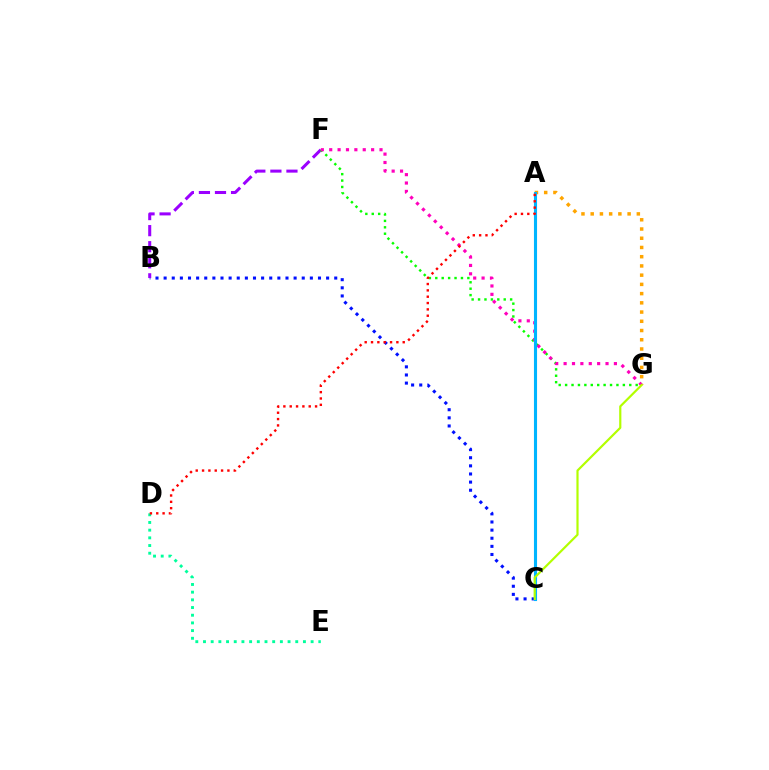{('B', 'C'): [{'color': '#0010ff', 'line_style': 'dotted', 'thickness': 2.21}], ('B', 'F'): [{'color': '#9b00ff', 'line_style': 'dashed', 'thickness': 2.18}], ('D', 'E'): [{'color': '#00ff9d', 'line_style': 'dotted', 'thickness': 2.09}], ('F', 'G'): [{'color': '#08ff00', 'line_style': 'dotted', 'thickness': 1.74}, {'color': '#ff00bd', 'line_style': 'dotted', 'thickness': 2.28}], ('A', 'G'): [{'color': '#ffa500', 'line_style': 'dotted', 'thickness': 2.51}], ('A', 'C'): [{'color': '#00b5ff', 'line_style': 'solid', 'thickness': 2.23}], ('C', 'G'): [{'color': '#b3ff00', 'line_style': 'solid', 'thickness': 1.57}], ('A', 'D'): [{'color': '#ff0000', 'line_style': 'dotted', 'thickness': 1.72}]}